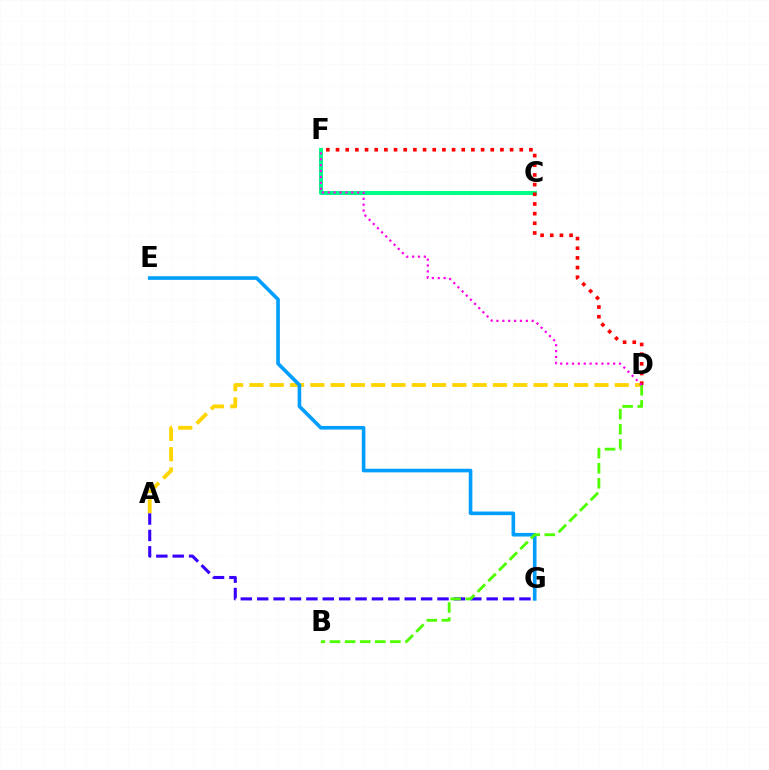{('A', 'D'): [{'color': '#ffd500', 'line_style': 'dashed', 'thickness': 2.76}], ('E', 'G'): [{'color': '#009eff', 'line_style': 'solid', 'thickness': 2.6}], ('C', 'F'): [{'color': '#00ff86', 'line_style': 'solid', 'thickness': 2.91}], ('D', 'F'): [{'color': '#ff0000', 'line_style': 'dotted', 'thickness': 2.63}, {'color': '#ff00ed', 'line_style': 'dotted', 'thickness': 1.6}], ('A', 'G'): [{'color': '#3700ff', 'line_style': 'dashed', 'thickness': 2.23}], ('B', 'D'): [{'color': '#4fff00', 'line_style': 'dashed', 'thickness': 2.05}]}